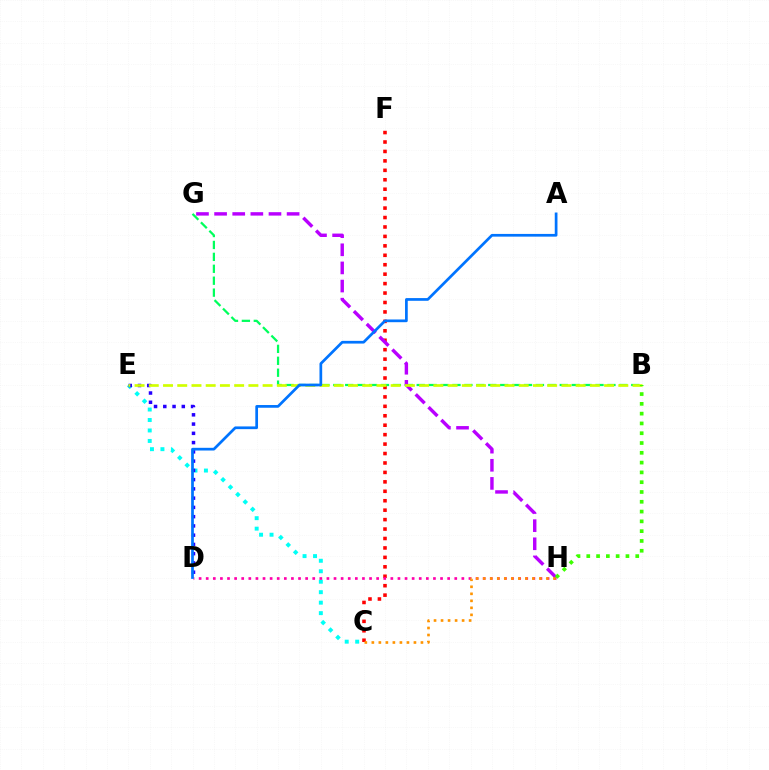{('C', 'E'): [{'color': '#00fff6', 'line_style': 'dotted', 'thickness': 2.84}], ('C', 'F'): [{'color': '#ff0000', 'line_style': 'dotted', 'thickness': 2.56}], ('D', 'E'): [{'color': '#2500ff', 'line_style': 'dotted', 'thickness': 2.52}], ('B', 'G'): [{'color': '#00ff5c', 'line_style': 'dashed', 'thickness': 1.62}], ('D', 'H'): [{'color': '#ff00ac', 'line_style': 'dotted', 'thickness': 1.93}], ('G', 'H'): [{'color': '#b900ff', 'line_style': 'dashed', 'thickness': 2.46}], ('B', 'E'): [{'color': '#d1ff00', 'line_style': 'dashed', 'thickness': 1.93}], ('A', 'D'): [{'color': '#0074ff', 'line_style': 'solid', 'thickness': 1.96}], ('B', 'H'): [{'color': '#3dff00', 'line_style': 'dotted', 'thickness': 2.66}], ('C', 'H'): [{'color': '#ff9400', 'line_style': 'dotted', 'thickness': 1.91}]}